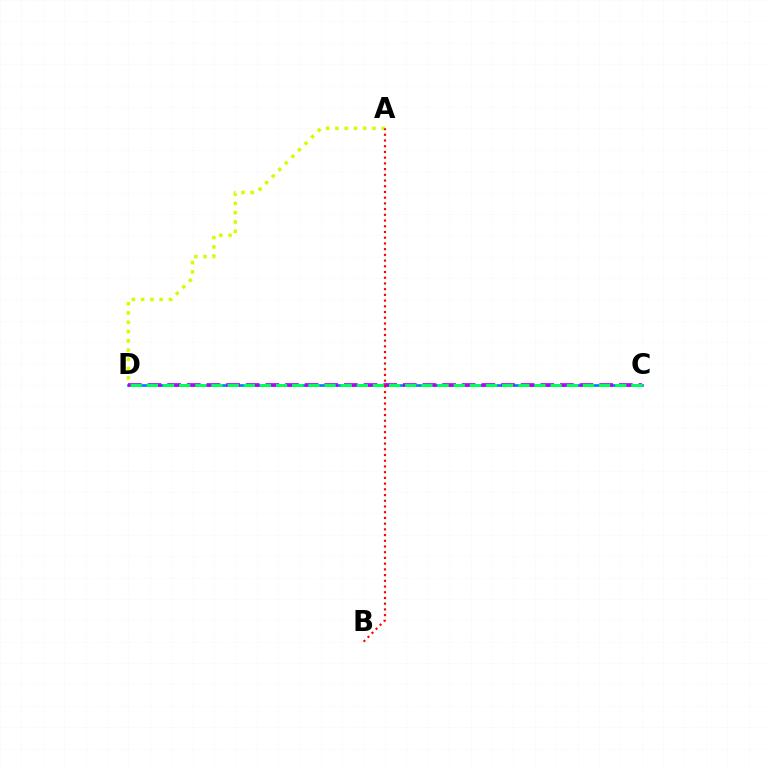{('C', 'D'): [{'color': '#0074ff', 'line_style': 'solid', 'thickness': 1.87}, {'color': '#b900ff', 'line_style': 'dashed', 'thickness': 2.67}, {'color': '#00ff5c', 'line_style': 'dashed', 'thickness': 2.19}], ('A', 'D'): [{'color': '#d1ff00', 'line_style': 'dotted', 'thickness': 2.52}], ('A', 'B'): [{'color': '#ff0000', 'line_style': 'dotted', 'thickness': 1.55}]}